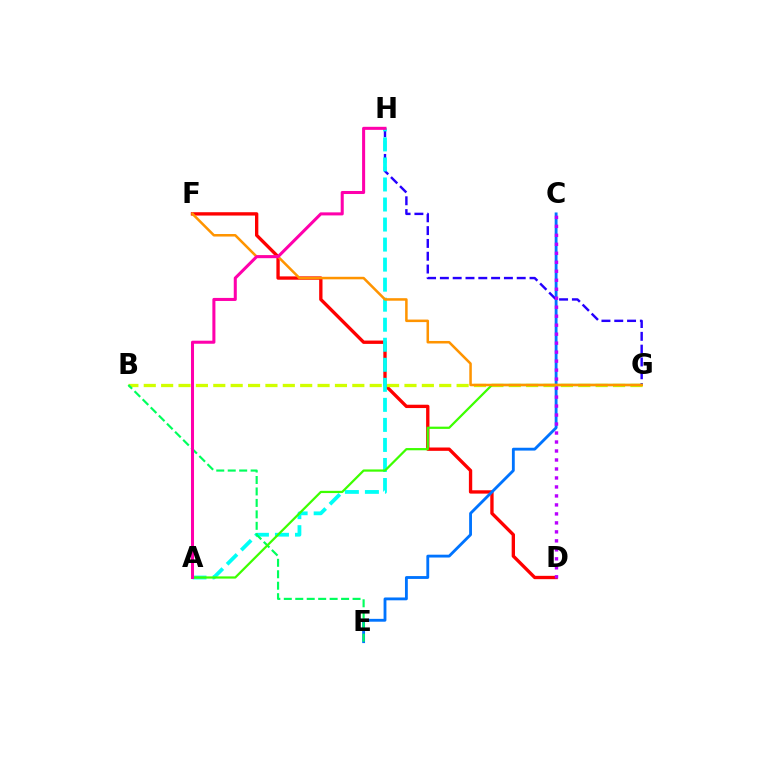{('D', 'F'): [{'color': '#ff0000', 'line_style': 'solid', 'thickness': 2.4}], ('C', 'E'): [{'color': '#0074ff', 'line_style': 'solid', 'thickness': 2.04}], ('G', 'H'): [{'color': '#2500ff', 'line_style': 'dashed', 'thickness': 1.74}], ('A', 'H'): [{'color': '#00fff6', 'line_style': 'dashed', 'thickness': 2.72}, {'color': '#ff00ac', 'line_style': 'solid', 'thickness': 2.19}], ('B', 'G'): [{'color': '#d1ff00', 'line_style': 'dashed', 'thickness': 2.36}], ('B', 'E'): [{'color': '#00ff5c', 'line_style': 'dashed', 'thickness': 1.56}], ('A', 'G'): [{'color': '#3dff00', 'line_style': 'solid', 'thickness': 1.61}], ('C', 'D'): [{'color': '#b900ff', 'line_style': 'dotted', 'thickness': 2.44}], ('F', 'G'): [{'color': '#ff9400', 'line_style': 'solid', 'thickness': 1.82}]}